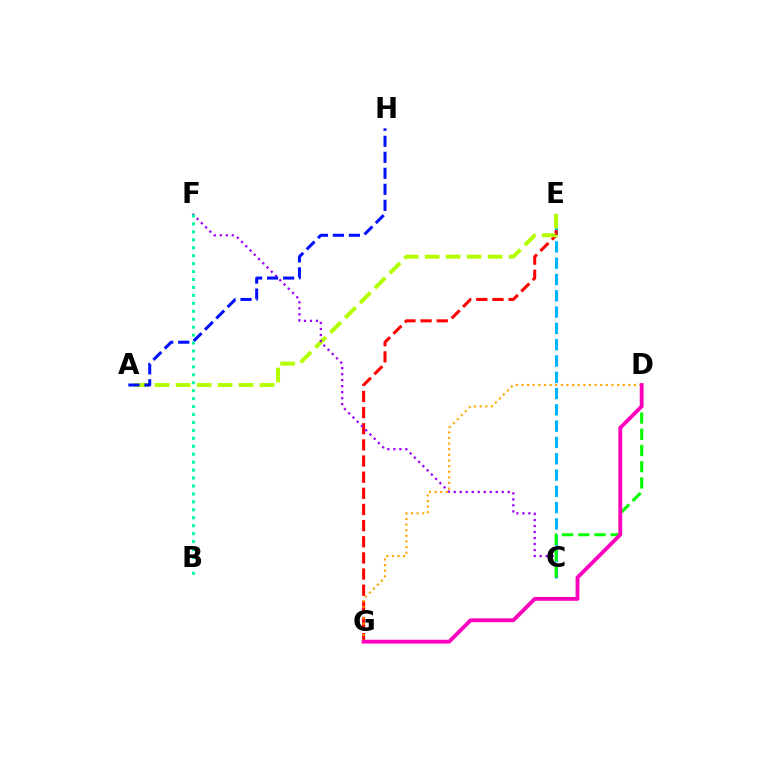{('C', 'E'): [{'color': '#00b5ff', 'line_style': 'dashed', 'thickness': 2.21}], ('E', 'G'): [{'color': '#ff0000', 'line_style': 'dashed', 'thickness': 2.19}], ('A', 'E'): [{'color': '#b3ff00', 'line_style': 'dashed', 'thickness': 2.85}], ('C', 'F'): [{'color': '#9b00ff', 'line_style': 'dotted', 'thickness': 1.63}], ('D', 'G'): [{'color': '#ffa500', 'line_style': 'dotted', 'thickness': 1.53}, {'color': '#ff00bd', 'line_style': 'solid', 'thickness': 2.76}], ('C', 'D'): [{'color': '#08ff00', 'line_style': 'dashed', 'thickness': 2.2}], ('A', 'H'): [{'color': '#0010ff', 'line_style': 'dashed', 'thickness': 2.17}], ('B', 'F'): [{'color': '#00ff9d', 'line_style': 'dotted', 'thickness': 2.16}]}